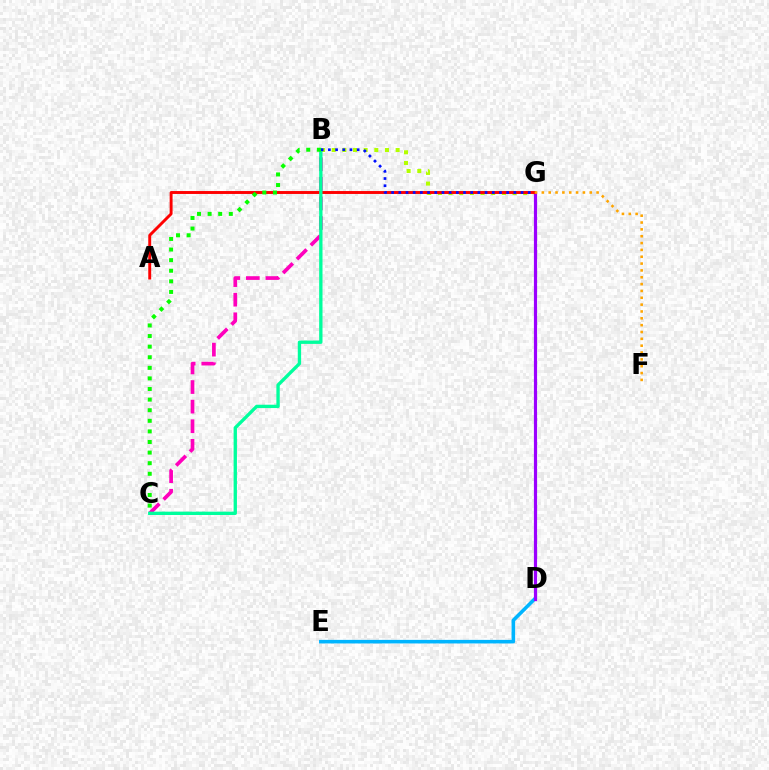{('B', 'G'): [{'color': '#b3ff00', 'line_style': 'dotted', 'thickness': 2.9}, {'color': '#0010ff', 'line_style': 'dotted', 'thickness': 1.95}], ('D', 'E'): [{'color': '#00b5ff', 'line_style': 'solid', 'thickness': 2.57}], ('D', 'G'): [{'color': '#9b00ff', 'line_style': 'solid', 'thickness': 2.29}], ('A', 'G'): [{'color': '#ff0000', 'line_style': 'solid', 'thickness': 2.1}], ('B', 'C'): [{'color': '#ff00bd', 'line_style': 'dashed', 'thickness': 2.66}, {'color': '#00ff9d', 'line_style': 'solid', 'thickness': 2.4}, {'color': '#08ff00', 'line_style': 'dotted', 'thickness': 2.88}], ('F', 'G'): [{'color': '#ffa500', 'line_style': 'dotted', 'thickness': 1.86}]}